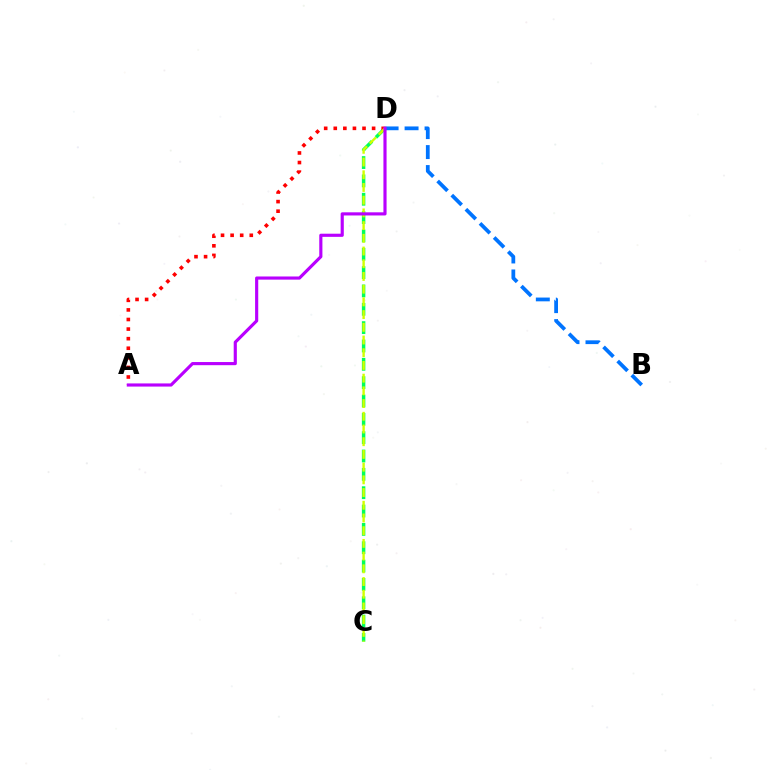{('B', 'D'): [{'color': '#0074ff', 'line_style': 'dashed', 'thickness': 2.71}], ('C', 'D'): [{'color': '#00ff5c', 'line_style': 'dashed', 'thickness': 2.49}, {'color': '#d1ff00', 'line_style': 'dashed', 'thickness': 1.73}], ('A', 'D'): [{'color': '#ff0000', 'line_style': 'dotted', 'thickness': 2.6}, {'color': '#b900ff', 'line_style': 'solid', 'thickness': 2.27}]}